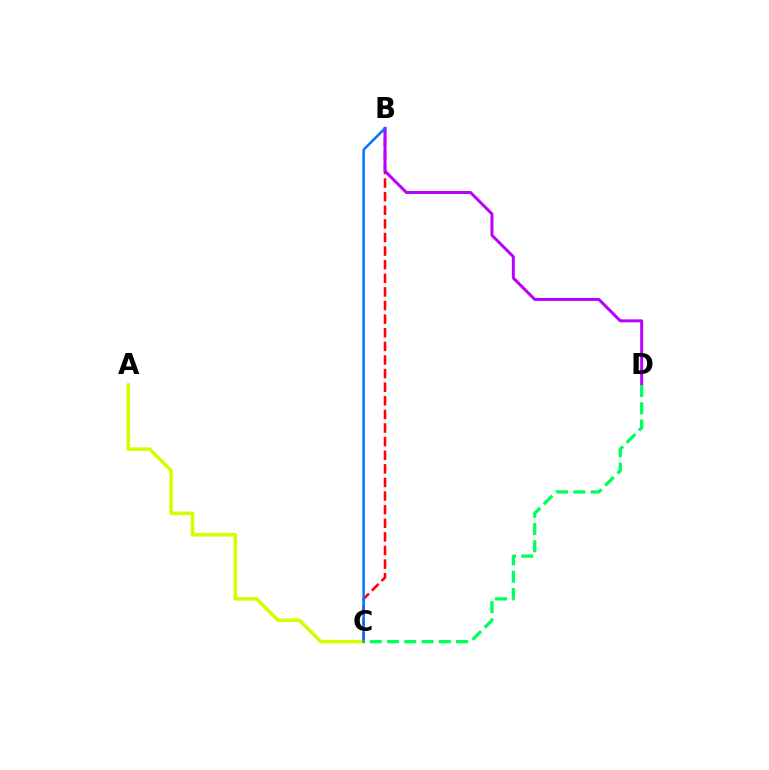{('B', 'C'): [{'color': '#ff0000', 'line_style': 'dashed', 'thickness': 1.85}, {'color': '#0074ff', 'line_style': 'solid', 'thickness': 1.8}], ('A', 'C'): [{'color': '#d1ff00', 'line_style': 'solid', 'thickness': 2.56}], ('B', 'D'): [{'color': '#b900ff', 'line_style': 'solid', 'thickness': 2.14}], ('C', 'D'): [{'color': '#00ff5c', 'line_style': 'dashed', 'thickness': 2.35}]}